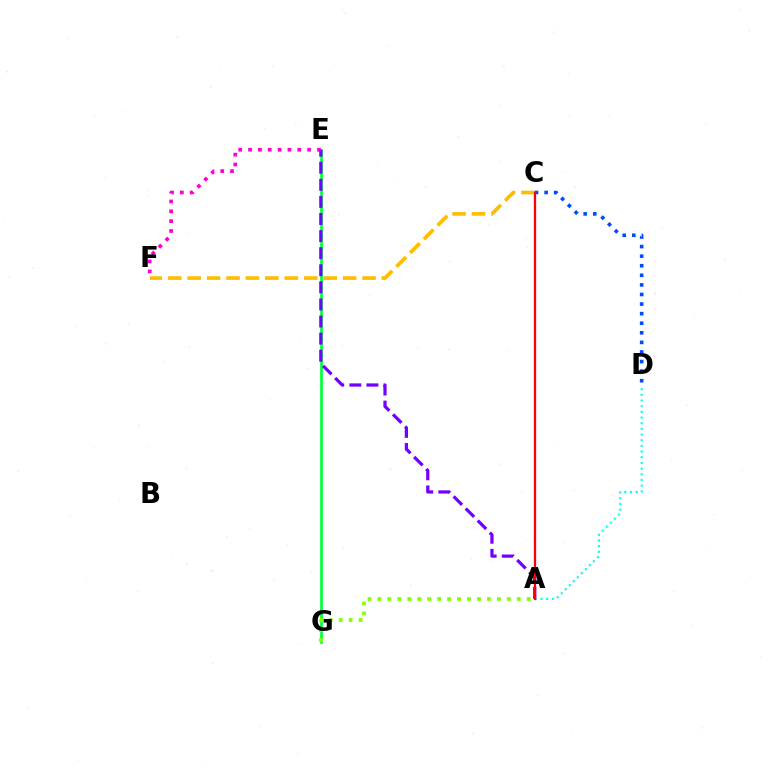{('A', 'D'): [{'color': '#00fff6', 'line_style': 'dotted', 'thickness': 1.54}], ('C', 'F'): [{'color': '#ffbd00', 'line_style': 'dashed', 'thickness': 2.64}], ('E', 'G'): [{'color': '#00ff39', 'line_style': 'solid', 'thickness': 1.94}], ('E', 'F'): [{'color': '#ff00cf', 'line_style': 'dotted', 'thickness': 2.68}], ('A', 'E'): [{'color': '#7200ff', 'line_style': 'dashed', 'thickness': 2.32}], ('C', 'D'): [{'color': '#004bff', 'line_style': 'dotted', 'thickness': 2.6}], ('A', 'C'): [{'color': '#ff0000', 'line_style': 'solid', 'thickness': 1.64}], ('A', 'G'): [{'color': '#84ff00', 'line_style': 'dotted', 'thickness': 2.7}]}